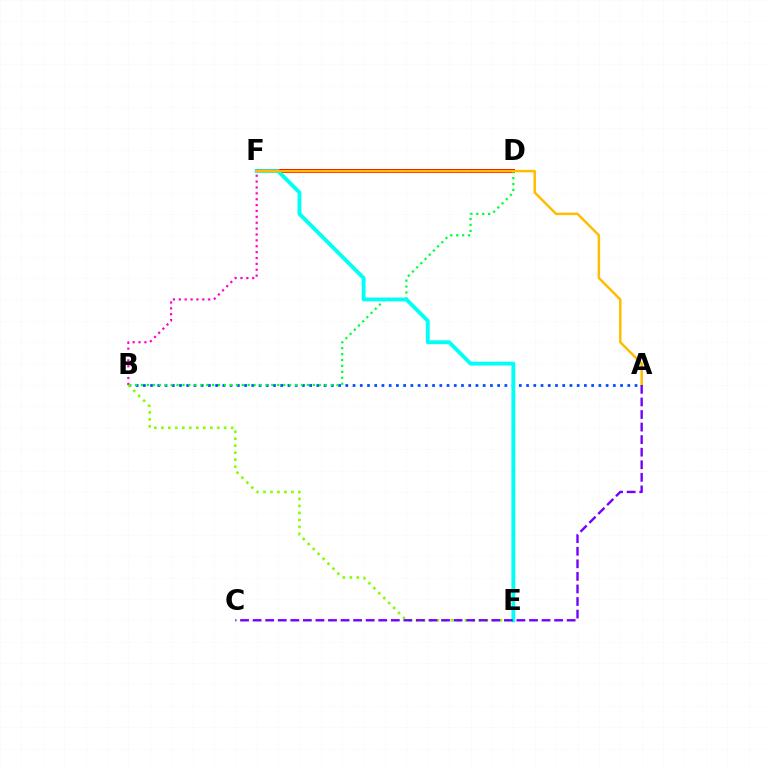{('D', 'F'): [{'color': '#ff0000', 'line_style': 'solid', 'thickness': 2.86}], ('A', 'B'): [{'color': '#004bff', 'line_style': 'dotted', 'thickness': 1.96}], ('B', 'D'): [{'color': '#00ff39', 'line_style': 'dotted', 'thickness': 1.61}], ('E', 'F'): [{'color': '#00fff6', 'line_style': 'solid', 'thickness': 2.78}], ('A', 'F'): [{'color': '#ffbd00', 'line_style': 'solid', 'thickness': 1.79}], ('B', 'F'): [{'color': '#ff00cf', 'line_style': 'dotted', 'thickness': 1.6}], ('B', 'E'): [{'color': '#84ff00', 'line_style': 'dotted', 'thickness': 1.9}], ('A', 'C'): [{'color': '#7200ff', 'line_style': 'dashed', 'thickness': 1.71}]}